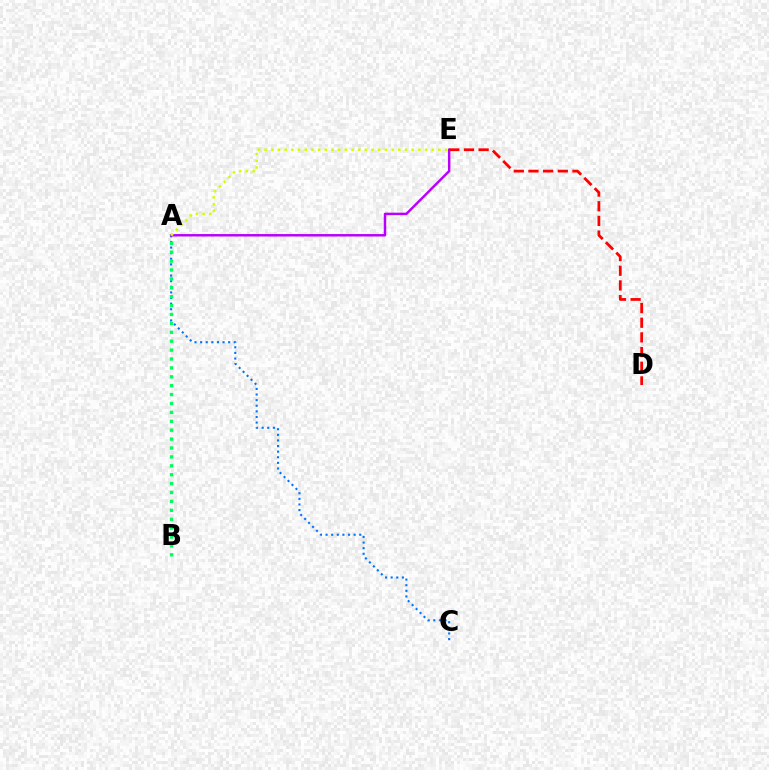{('A', 'C'): [{'color': '#0074ff', 'line_style': 'dotted', 'thickness': 1.52}], ('A', 'E'): [{'color': '#b900ff', 'line_style': 'solid', 'thickness': 1.77}, {'color': '#d1ff00', 'line_style': 'dotted', 'thickness': 1.82}], ('A', 'B'): [{'color': '#00ff5c', 'line_style': 'dotted', 'thickness': 2.42}], ('D', 'E'): [{'color': '#ff0000', 'line_style': 'dashed', 'thickness': 1.99}]}